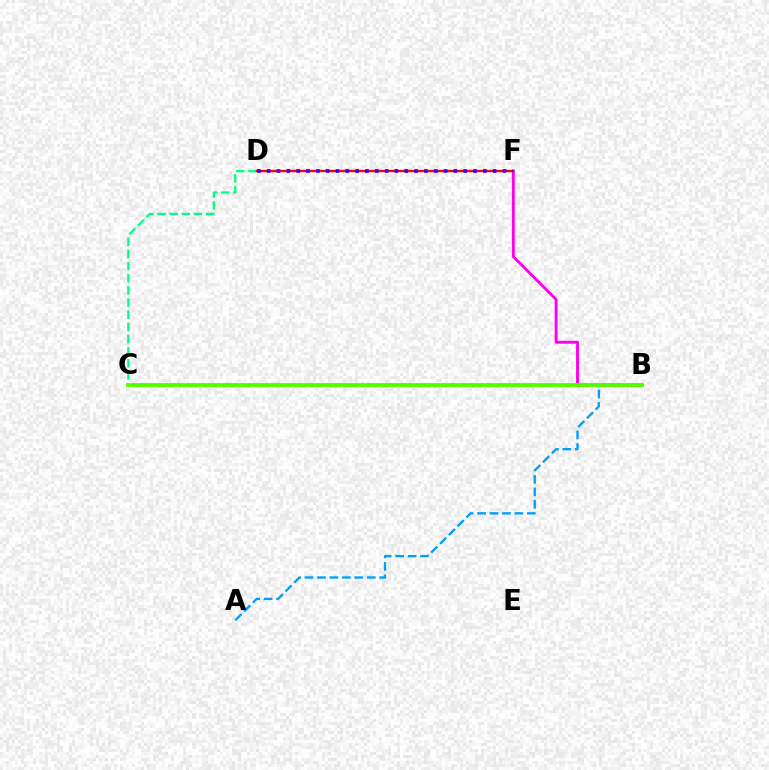{('C', 'D'): [{'color': '#00ff86', 'line_style': 'dashed', 'thickness': 1.65}], ('B', 'C'): [{'color': '#ffd500', 'line_style': 'dashed', 'thickness': 2.41}, {'color': '#4fff00', 'line_style': 'solid', 'thickness': 2.71}], ('A', 'B'): [{'color': '#009eff', 'line_style': 'dashed', 'thickness': 1.69}], ('B', 'F'): [{'color': '#ff00ed', 'line_style': 'solid', 'thickness': 2.08}], ('D', 'F'): [{'color': '#ff0000', 'line_style': 'solid', 'thickness': 1.68}, {'color': '#3700ff', 'line_style': 'dotted', 'thickness': 2.67}]}